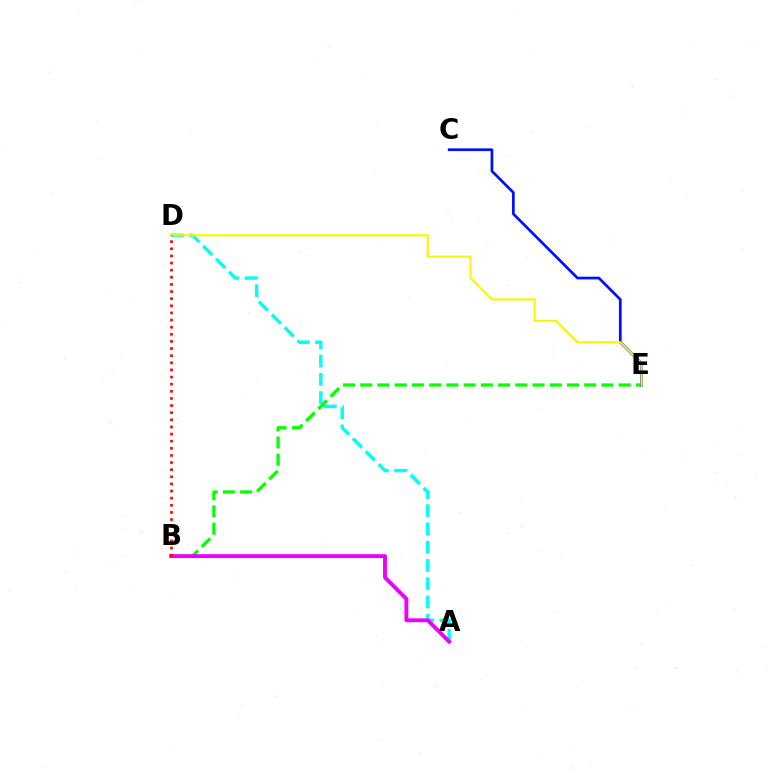{('B', 'E'): [{'color': '#08ff00', 'line_style': 'dashed', 'thickness': 2.34}], ('A', 'D'): [{'color': '#00fff6', 'line_style': 'dashed', 'thickness': 2.48}], ('A', 'B'): [{'color': '#ee00ff', 'line_style': 'solid', 'thickness': 2.79}], ('C', 'E'): [{'color': '#0010ff', 'line_style': 'solid', 'thickness': 1.96}], ('D', 'E'): [{'color': '#fcf500', 'line_style': 'solid', 'thickness': 1.52}], ('B', 'D'): [{'color': '#ff0000', 'line_style': 'dotted', 'thickness': 1.94}]}